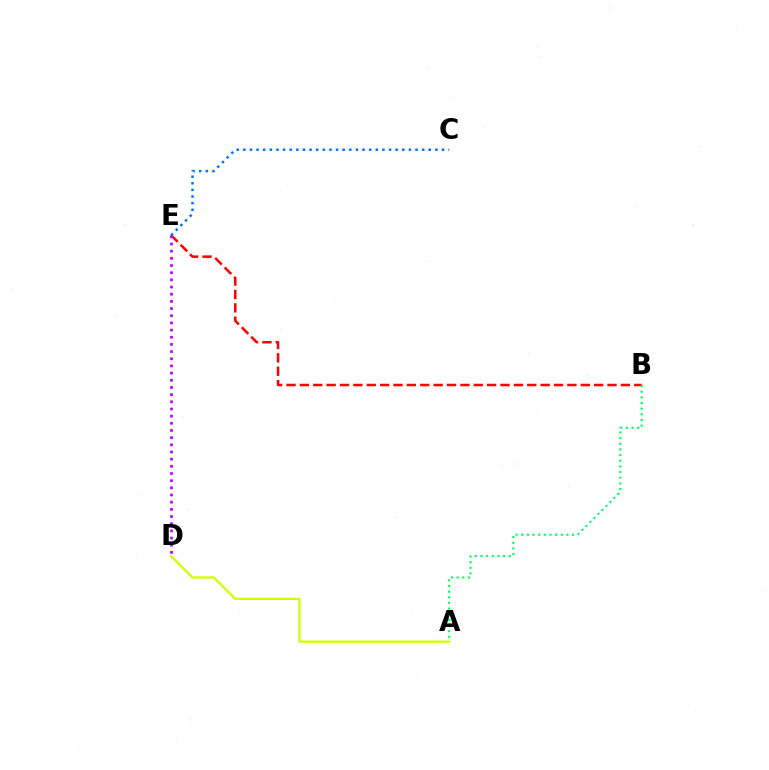{('B', 'E'): [{'color': '#ff0000', 'line_style': 'dashed', 'thickness': 1.82}], ('A', 'B'): [{'color': '#00ff5c', 'line_style': 'dotted', 'thickness': 1.54}], ('D', 'E'): [{'color': '#b900ff', 'line_style': 'dotted', 'thickness': 1.95}], ('C', 'E'): [{'color': '#0074ff', 'line_style': 'dotted', 'thickness': 1.8}], ('A', 'D'): [{'color': '#d1ff00', 'line_style': 'solid', 'thickness': 1.65}]}